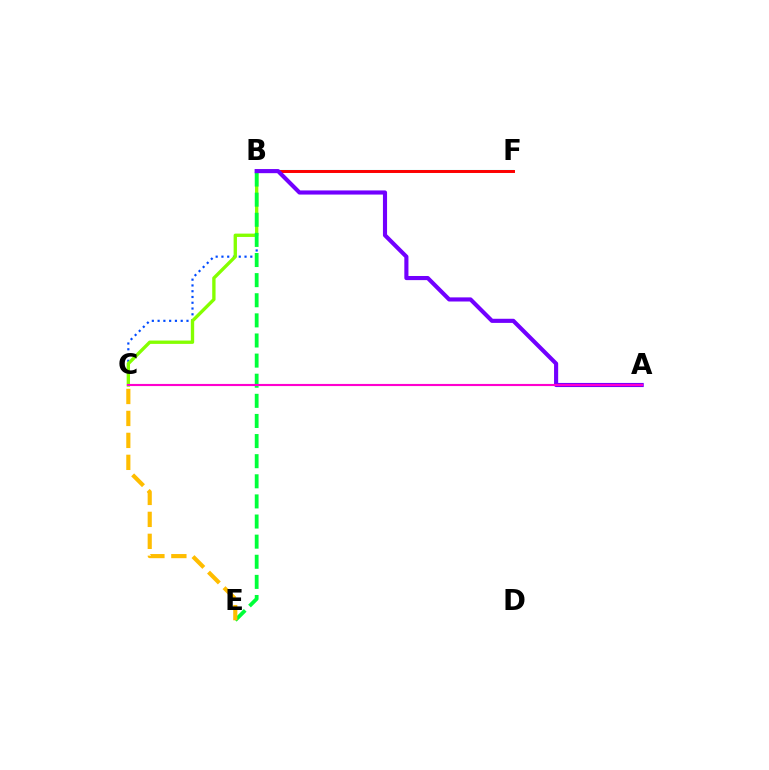{('B', 'C'): [{'color': '#004bff', 'line_style': 'dotted', 'thickness': 1.57}, {'color': '#84ff00', 'line_style': 'solid', 'thickness': 2.4}], ('B', 'F'): [{'color': '#00fff6', 'line_style': 'solid', 'thickness': 1.53}, {'color': '#ff0000', 'line_style': 'solid', 'thickness': 2.13}], ('B', 'E'): [{'color': '#00ff39', 'line_style': 'dashed', 'thickness': 2.73}], ('A', 'B'): [{'color': '#7200ff', 'line_style': 'solid', 'thickness': 2.97}], ('C', 'E'): [{'color': '#ffbd00', 'line_style': 'dashed', 'thickness': 2.98}], ('A', 'C'): [{'color': '#ff00cf', 'line_style': 'solid', 'thickness': 1.54}]}